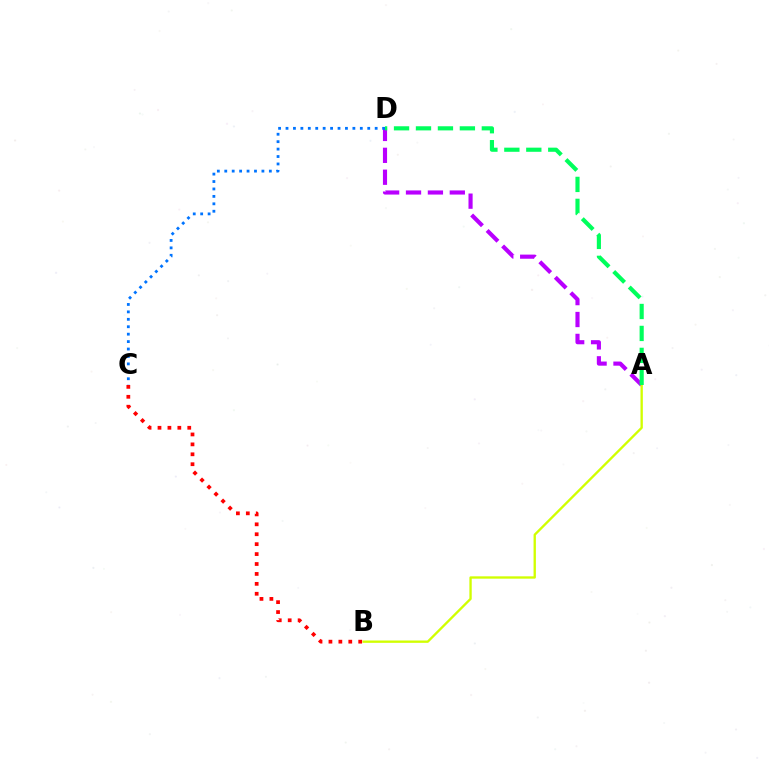{('A', 'D'): [{'color': '#b900ff', 'line_style': 'dashed', 'thickness': 2.97}, {'color': '#00ff5c', 'line_style': 'dashed', 'thickness': 2.98}], ('A', 'B'): [{'color': '#d1ff00', 'line_style': 'solid', 'thickness': 1.69}], ('B', 'C'): [{'color': '#ff0000', 'line_style': 'dotted', 'thickness': 2.7}], ('C', 'D'): [{'color': '#0074ff', 'line_style': 'dotted', 'thickness': 2.02}]}